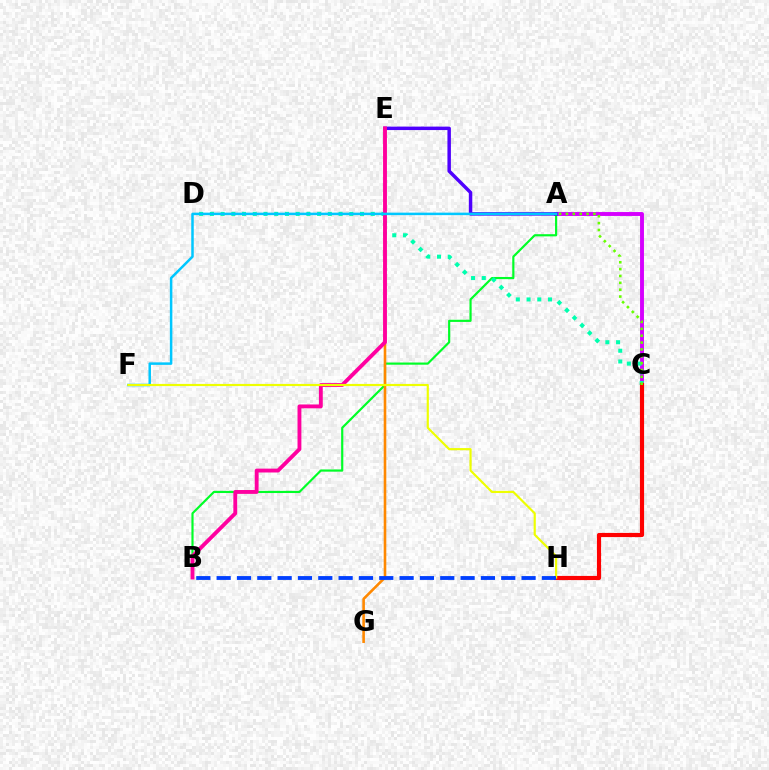{('A', 'C'): [{'color': '#d600ff', 'line_style': 'solid', 'thickness': 2.81}, {'color': '#66ff00', 'line_style': 'dotted', 'thickness': 1.86}], ('A', 'B'): [{'color': '#00ff27', 'line_style': 'solid', 'thickness': 1.56}], ('C', 'D'): [{'color': '#00ffaf', 'line_style': 'dotted', 'thickness': 2.91}], ('C', 'H'): [{'color': '#ff0000', 'line_style': 'solid', 'thickness': 2.99}], ('E', 'G'): [{'color': '#ff8800', 'line_style': 'solid', 'thickness': 1.87}], ('A', 'E'): [{'color': '#4f00ff', 'line_style': 'solid', 'thickness': 2.49}], ('B', 'E'): [{'color': '#ff00a0', 'line_style': 'solid', 'thickness': 2.78}], ('A', 'F'): [{'color': '#00c7ff', 'line_style': 'solid', 'thickness': 1.8}], ('F', 'H'): [{'color': '#eeff00', 'line_style': 'solid', 'thickness': 1.56}], ('B', 'H'): [{'color': '#003fff', 'line_style': 'dashed', 'thickness': 2.76}]}